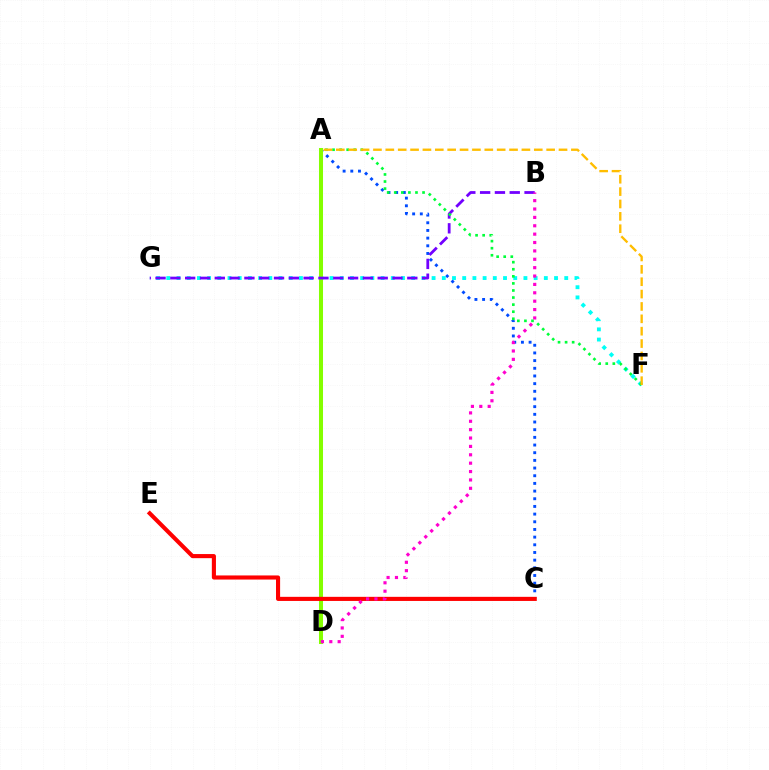{('A', 'C'): [{'color': '#004bff', 'line_style': 'dotted', 'thickness': 2.09}], ('F', 'G'): [{'color': '#00fff6', 'line_style': 'dotted', 'thickness': 2.77}], ('A', 'D'): [{'color': '#84ff00', 'line_style': 'solid', 'thickness': 2.9}], ('B', 'G'): [{'color': '#7200ff', 'line_style': 'dashed', 'thickness': 2.01}], ('C', 'E'): [{'color': '#ff0000', 'line_style': 'solid', 'thickness': 2.96}], ('B', 'D'): [{'color': '#ff00cf', 'line_style': 'dotted', 'thickness': 2.28}], ('A', 'F'): [{'color': '#00ff39', 'line_style': 'dotted', 'thickness': 1.92}, {'color': '#ffbd00', 'line_style': 'dashed', 'thickness': 1.68}]}